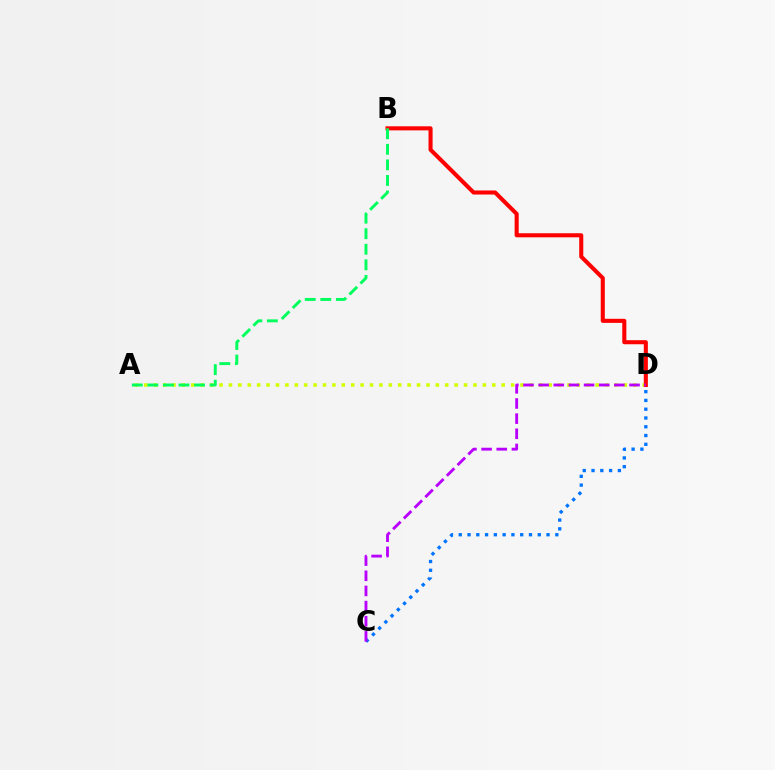{('C', 'D'): [{'color': '#0074ff', 'line_style': 'dotted', 'thickness': 2.39}, {'color': '#b900ff', 'line_style': 'dashed', 'thickness': 2.06}], ('A', 'D'): [{'color': '#d1ff00', 'line_style': 'dotted', 'thickness': 2.56}], ('B', 'D'): [{'color': '#ff0000', 'line_style': 'solid', 'thickness': 2.93}], ('A', 'B'): [{'color': '#00ff5c', 'line_style': 'dashed', 'thickness': 2.11}]}